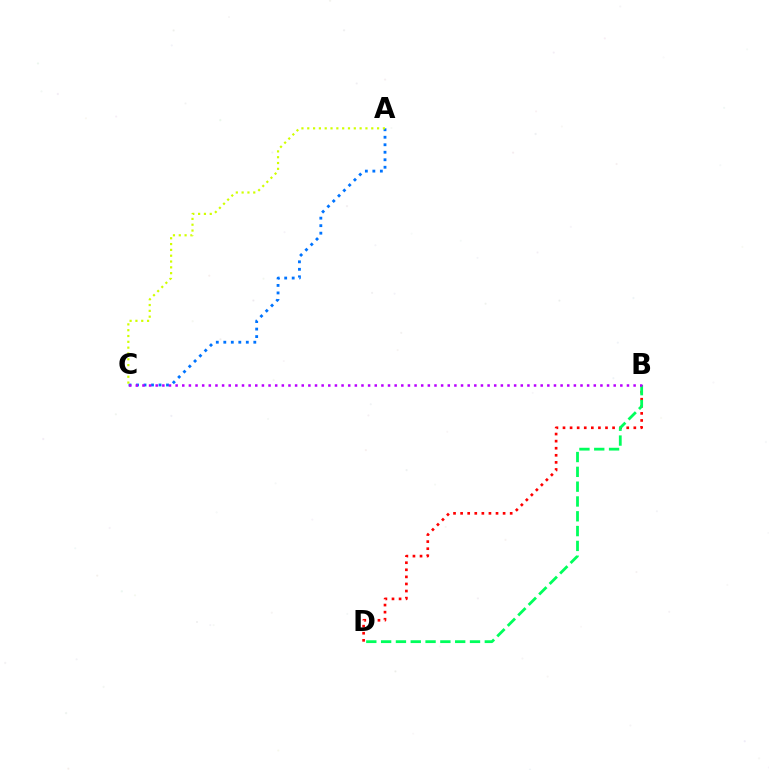{('A', 'C'): [{'color': '#0074ff', 'line_style': 'dotted', 'thickness': 2.04}, {'color': '#d1ff00', 'line_style': 'dotted', 'thickness': 1.58}], ('B', 'D'): [{'color': '#ff0000', 'line_style': 'dotted', 'thickness': 1.92}, {'color': '#00ff5c', 'line_style': 'dashed', 'thickness': 2.01}], ('B', 'C'): [{'color': '#b900ff', 'line_style': 'dotted', 'thickness': 1.8}]}